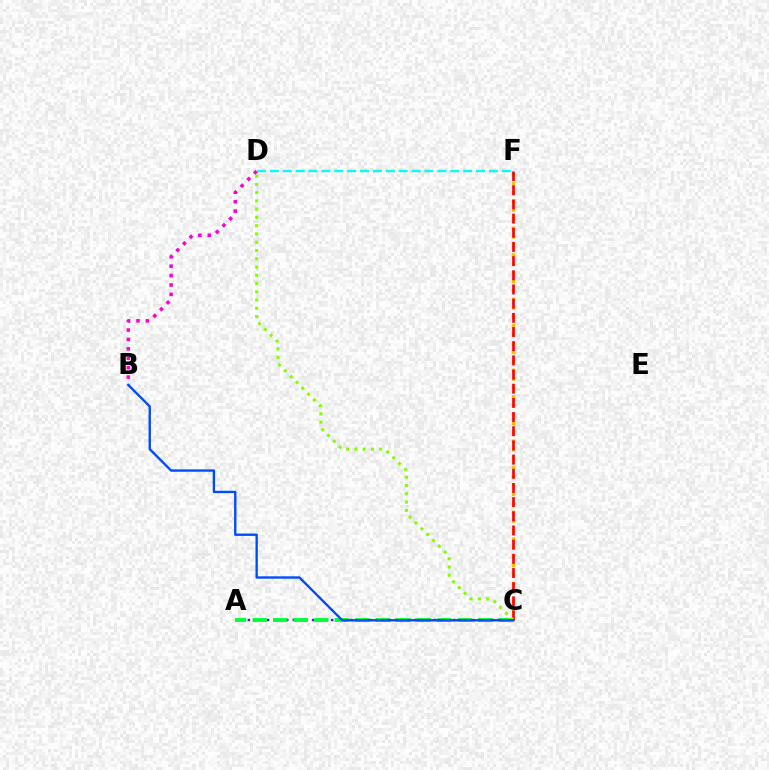{('C', 'F'): [{'color': '#ffbd00', 'line_style': 'dotted', 'thickness': 2.41}, {'color': '#ff0000', 'line_style': 'dashed', 'thickness': 1.93}], ('A', 'C'): [{'color': '#7200ff', 'line_style': 'dotted', 'thickness': 1.74}, {'color': '#00ff39', 'line_style': 'dashed', 'thickness': 2.79}], ('C', 'D'): [{'color': '#84ff00', 'line_style': 'dotted', 'thickness': 2.24}], ('B', 'D'): [{'color': '#ff00cf', 'line_style': 'dotted', 'thickness': 2.56}], ('B', 'C'): [{'color': '#004bff', 'line_style': 'solid', 'thickness': 1.7}], ('D', 'F'): [{'color': '#00fff6', 'line_style': 'dashed', 'thickness': 1.75}]}